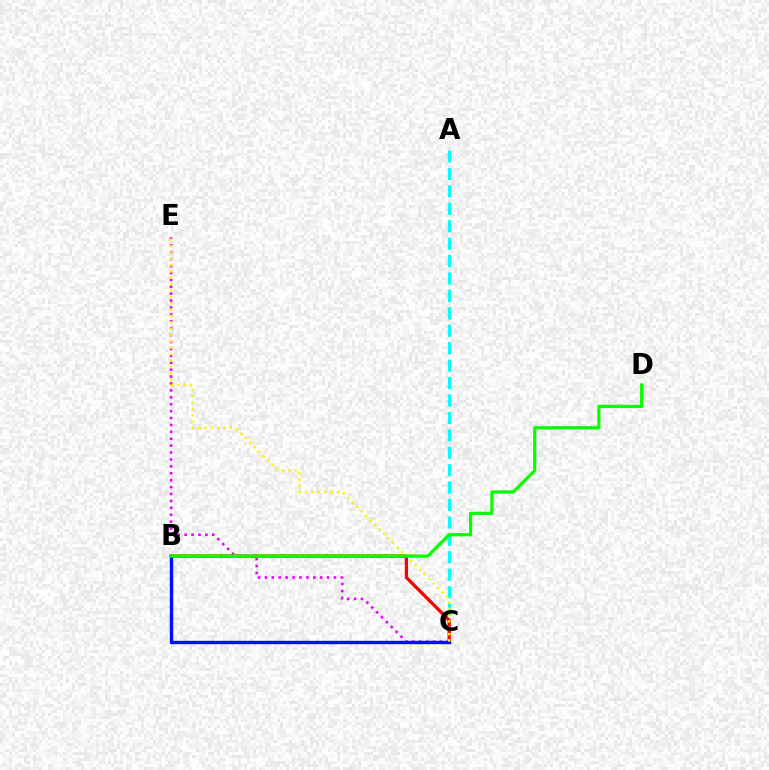{('A', 'C'): [{'color': '#00fff6', 'line_style': 'dashed', 'thickness': 2.37}], ('B', 'C'): [{'color': '#ff0000', 'line_style': 'solid', 'thickness': 2.35}, {'color': '#0010ff', 'line_style': 'solid', 'thickness': 2.45}], ('C', 'E'): [{'color': '#ee00ff', 'line_style': 'dotted', 'thickness': 1.88}, {'color': '#fcf500', 'line_style': 'dotted', 'thickness': 1.73}], ('B', 'D'): [{'color': '#08ff00', 'line_style': 'solid', 'thickness': 2.31}]}